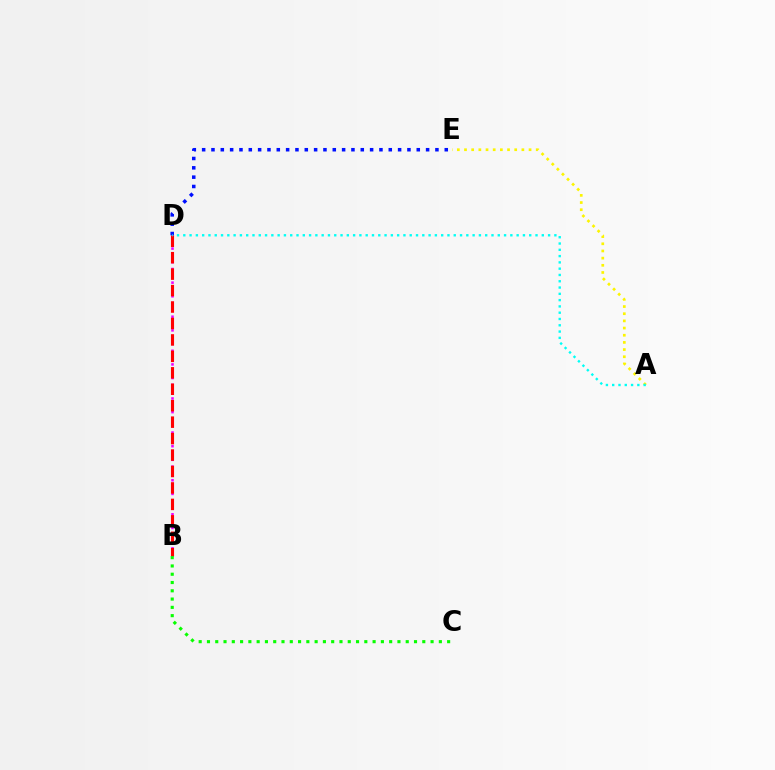{('B', 'D'): [{'color': '#ee00ff', 'line_style': 'dotted', 'thickness': 1.85}, {'color': '#ff0000', 'line_style': 'dashed', 'thickness': 2.23}], ('B', 'C'): [{'color': '#08ff00', 'line_style': 'dotted', 'thickness': 2.25}], ('A', 'E'): [{'color': '#fcf500', 'line_style': 'dotted', 'thickness': 1.95}], ('D', 'E'): [{'color': '#0010ff', 'line_style': 'dotted', 'thickness': 2.54}], ('A', 'D'): [{'color': '#00fff6', 'line_style': 'dotted', 'thickness': 1.71}]}